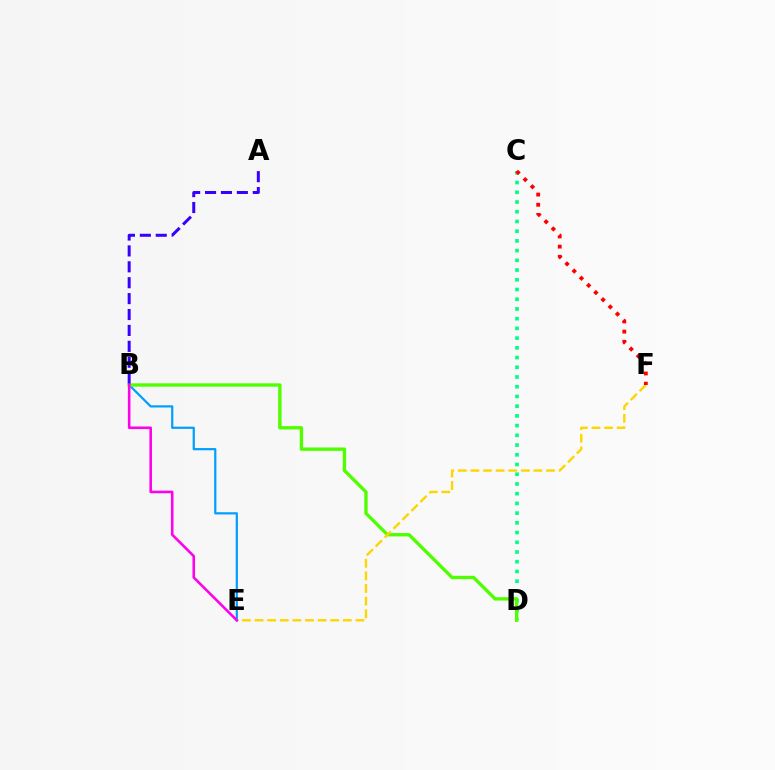{('C', 'D'): [{'color': '#00ff86', 'line_style': 'dotted', 'thickness': 2.64}], ('B', 'E'): [{'color': '#009eff', 'line_style': 'solid', 'thickness': 1.59}, {'color': '#ff00ed', 'line_style': 'solid', 'thickness': 1.86}], ('B', 'D'): [{'color': '#4fff00', 'line_style': 'solid', 'thickness': 2.41}], ('A', 'B'): [{'color': '#3700ff', 'line_style': 'dashed', 'thickness': 2.16}], ('E', 'F'): [{'color': '#ffd500', 'line_style': 'dashed', 'thickness': 1.71}], ('C', 'F'): [{'color': '#ff0000', 'line_style': 'dotted', 'thickness': 2.76}]}